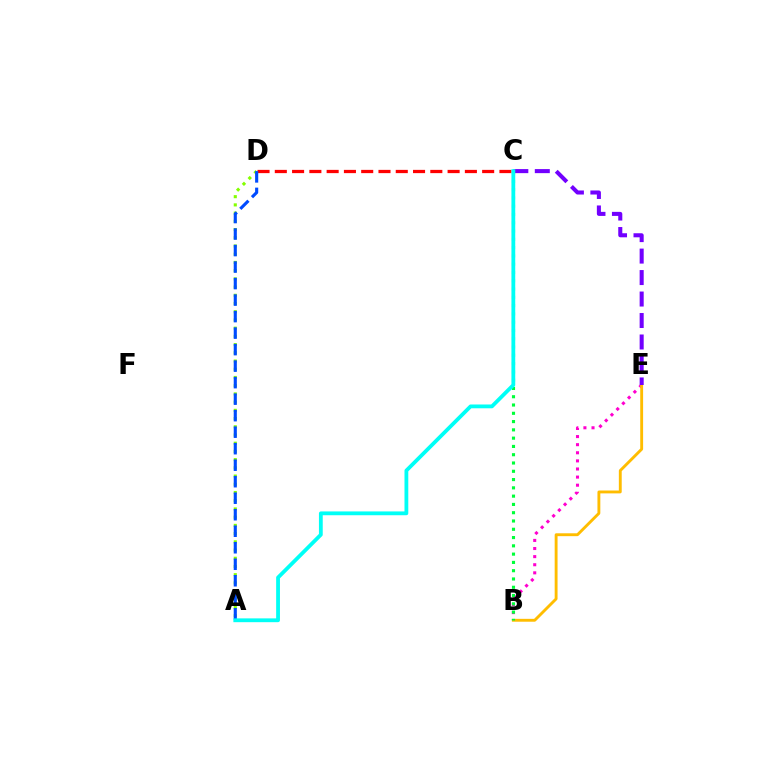{('B', 'E'): [{'color': '#ff00cf', 'line_style': 'dotted', 'thickness': 2.2}, {'color': '#ffbd00', 'line_style': 'solid', 'thickness': 2.07}], ('C', 'D'): [{'color': '#ff0000', 'line_style': 'dashed', 'thickness': 2.35}], ('A', 'D'): [{'color': '#84ff00', 'line_style': 'dotted', 'thickness': 2.23}, {'color': '#004bff', 'line_style': 'dashed', 'thickness': 2.24}], ('C', 'E'): [{'color': '#7200ff', 'line_style': 'dashed', 'thickness': 2.92}], ('B', 'C'): [{'color': '#00ff39', 'line_style': 'dotted', 'thickness': 2.25}], ('A', 'C'): [{'color': '#00fff6', 'line_style': 'solid', 'thickness': 2.74}]}